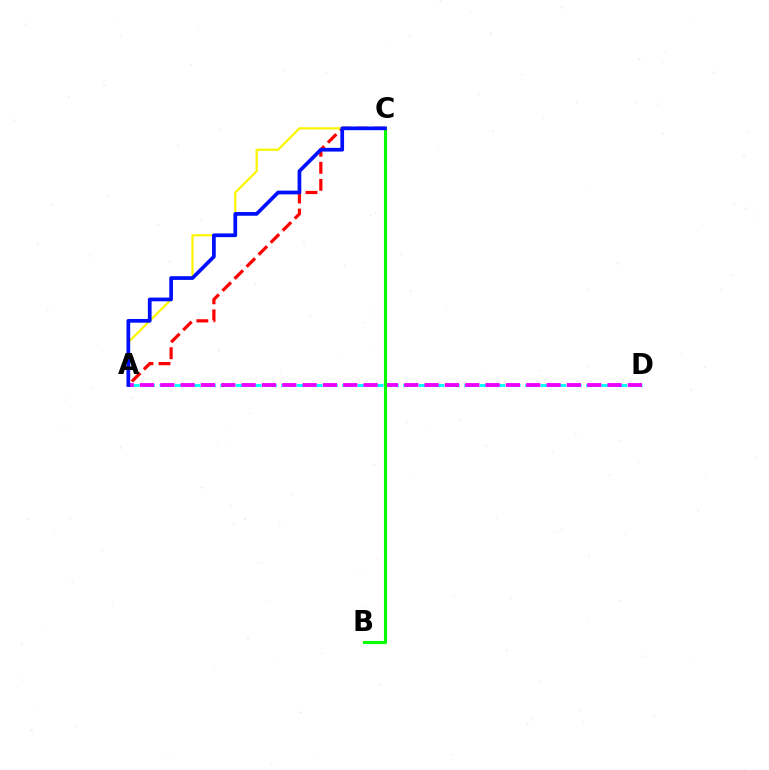{('A', 'C'): [{'color': '#ff0000', 'line_style': 'dashed', 'thickness': 2.31}, {'color': '#fcf500', 'line_style': 'solid', 'thickness': 1.61}, {'color': '#0010ff', 'line_style': 'solid', 'thickness': 2.67}], ('A', 'D'): [{'color': '#00fff6', 'line_style': 'dashed', 'thickness': 2.07}, {'color': '#ee00ff', 'line_style': 'dashed', 'thickness': 2.76}], ('B', 'C'): [{'color': '#08ff00', 'line_style': 'solid', 'thickness': 2.23}]}